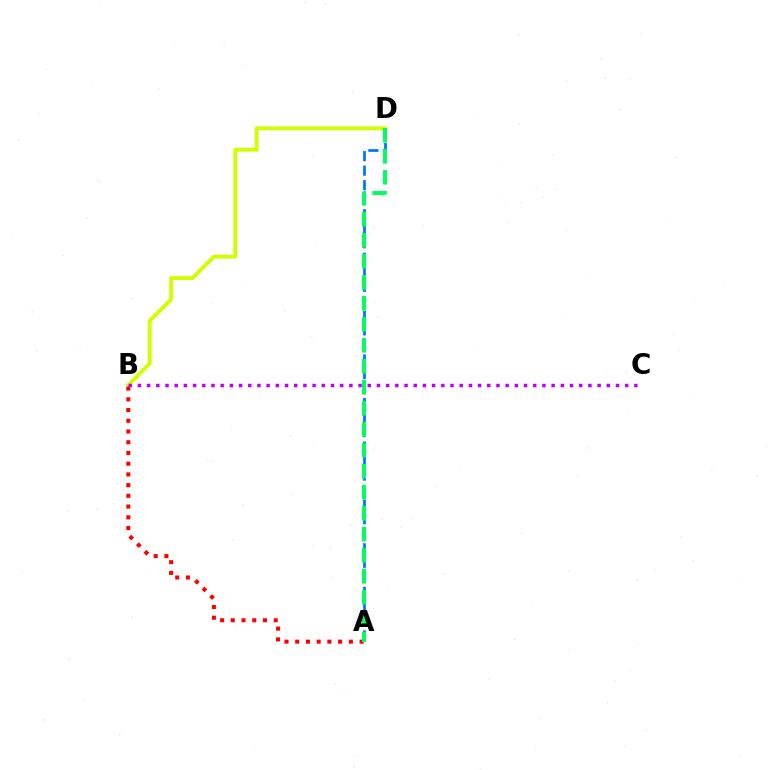{('B', 'D'): [{'color': '#d1ff00', 'line_style': 'solid', 'thickness': 2.78}], ('A', 'B'): [{'color': '#ff0000', 'line_style': 'dotted', 'thickness': 2.91}], ('B', 'C'): [{'color': '#b900ff', 'line_style': 'dotted', 'thickness': 2.5}], ('A', 'D'): [{'color': '#0074ff', 'line_style': 'dashed', 'thickness': 1.97}, {'color': '#00ff5c', 'line_style': 'dashed', 'thickness': 2.85}]}